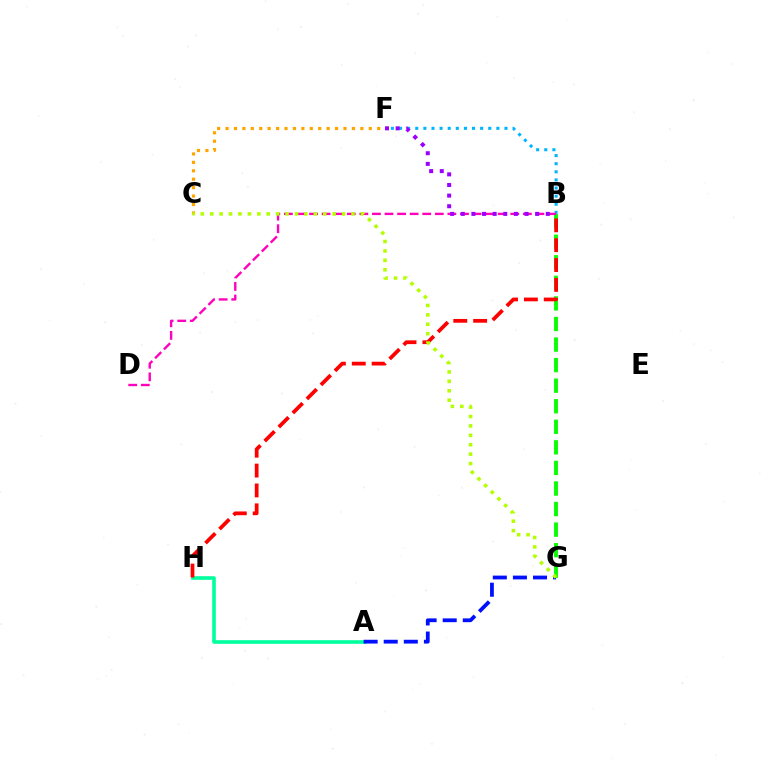{('B', 'G'): [{'color': '#08ff00', 'line_style': 'dashed', 'thickness': 2.79}], ('A', 'H'): [{'color': '#00ff9d', 'line_style': 'solid', 'thickness': 2.61}], ('A', 'G'): [{'color': '#0010ff', 'line_style': 'dashed', 'thickness': 2.73}], ('B', 'F'): [{'color': '#00b5ff', 'line_style': 'dotted', 'thickness': 2.2}, {'color': '#9b00ff', 'line_style': 'dotted', 'thickness': 2.89}], ('B', 'D'): [{'color': '#ff00bd', 'line_style': 'dashed', 'thickness': 1.71}], ('C', 'F'): [{'color': '#ffa500', 'line_style': 'dotted', 'thickness': 2.29}], ('B', 'H'): [{'color': '#ff0000', 'line_style': 'dashed', 'thickness': 2.7}], ('C', 'G'): [{'color': '#b3ff00', 'line_style': 'dotted', 'thickness': 2.56}]}